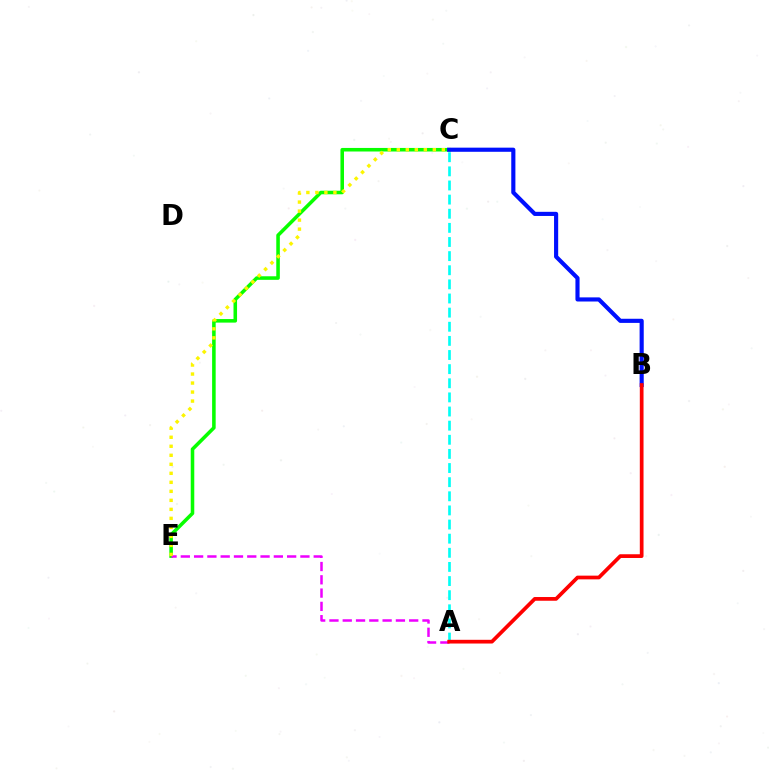{('C', 'E'): [{'color': '#08ff00', 'line_style': 'solid', 'thickness': 2.56}, {'color': '#fcf500', 'line_style': 'dotted', 'thickness': 2.45}], ('B', 'C'): [{'color': '#0010ff', 'line_style': 'solid', 'thickness': 2.98}], ('A', 'E'): [{'color': '#ee00ff', 'line_style': 'dashed', 'thickness': 1.81}], ('A', 'C'): [{'color': '#00fff6', 'line_style': 'dashed', 'thickness': 1.92}], ('A', 'B'): [{'color': '#ff0000', 'line_style': 'solid', 'thickness': 2.68}]}